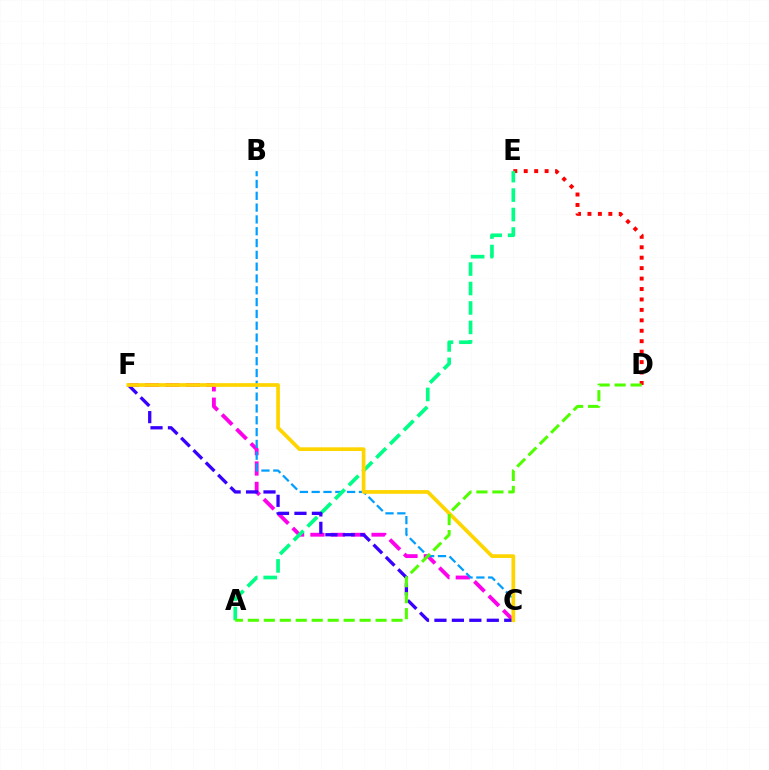{('C', 'F'): [{'color': '#ff00ed', 'line_style': 'dashed', 'thickness': 2.77}, {'color': '#3700ff', 'line_style': 'dashed', 'thickness': 2.37}, {'color': '#ffd500', 'line_style': 'solid', 'thickness': 2.67}], ('B', 'C'): [{'color': '#009eff', 'line_style': 'dashed', 'thickness': 1.61}], ('D', 'E'): [{'color': '#ff0000', 'line_style': 'dotted', 'thickness': 2.84}], ('A', 'E'): [{'color': '#00ff86', 'line_style': 'dashed', 'thickness': 2.64}], ('A', 'D'): [{'color': '#4fff00', 'line_style': 'dashed', 'thickness': 2.17}]}